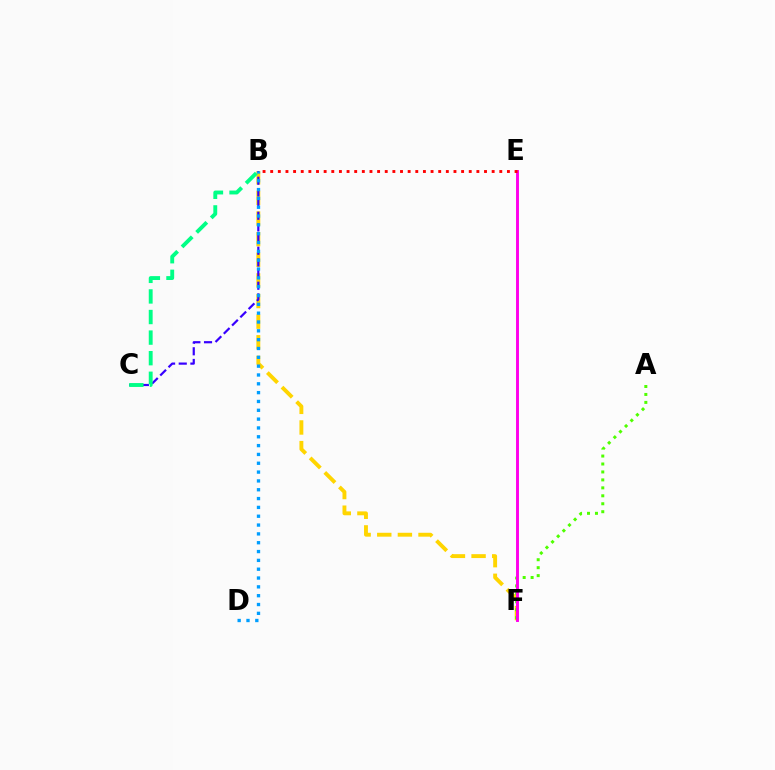{('B', 'F'): [{'color': '#ffd500', 'line_style': 'dashed', 'thickness': 2.8}], ('A', 'F'): [{'color': '#4fff00', 'line_style': 'dotted', 'thickness': 2.16}], ('E', 'F'): [{'color': '#ff00ed', 'line_style': 'solid', 'thickness': 2.11}], ('B', 'C'): [{'color': '#3700ff', 'line_style': 'dashed', 'thickness': 1.58}, {'color': '#00ff86', 'line_style': 'dashed', 'thickness': 2.8}], ('B', 'D'): [{'color': '#009eff', 'line_style': 'dotted', 'thickness': 2.4}], ('B', 'E'): [{'color': '#ff0000', 'line_style': 'dotted', 'thickness': 2.07}]}